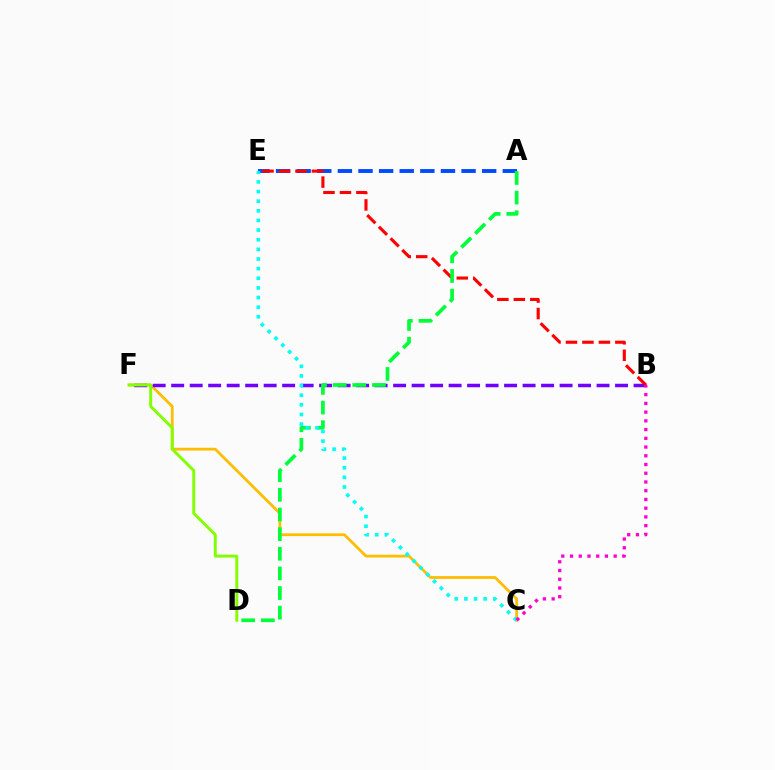{('A', 'E'): [{'color': '#004bff', 'line_style': 'dashed', 'thickness': 2.8}], ('C', 'F'): [{'color': '#ffbd00', 'line_style': 'solid', 'thickness': 2.0}], ('B', 'F'): [{'color': '#7200ff', 'line_style': 'dashed', 'thickness': 2.51}], ('B', 'E'): [{'color': '#ff0000', 'line_style': 'dashed', 'thickness': 2.24}], ('A', 'D'): [{'color': '#00ff39', 'line_style': 'dashed', 'thickness': 2.67}], ('C', 'E'): [{'color': '#00fff6', 'line_style': 'dotted', 'thickness': 2.62}], ('D', 'F'): [{'color': '#84ff00', 'line_style': 'solid', 'thickness': 2.12}], ('B', 'C'): [{'color': '#ff00cf', 'line_style': 'dotted', 'thickness': 2.37}]}